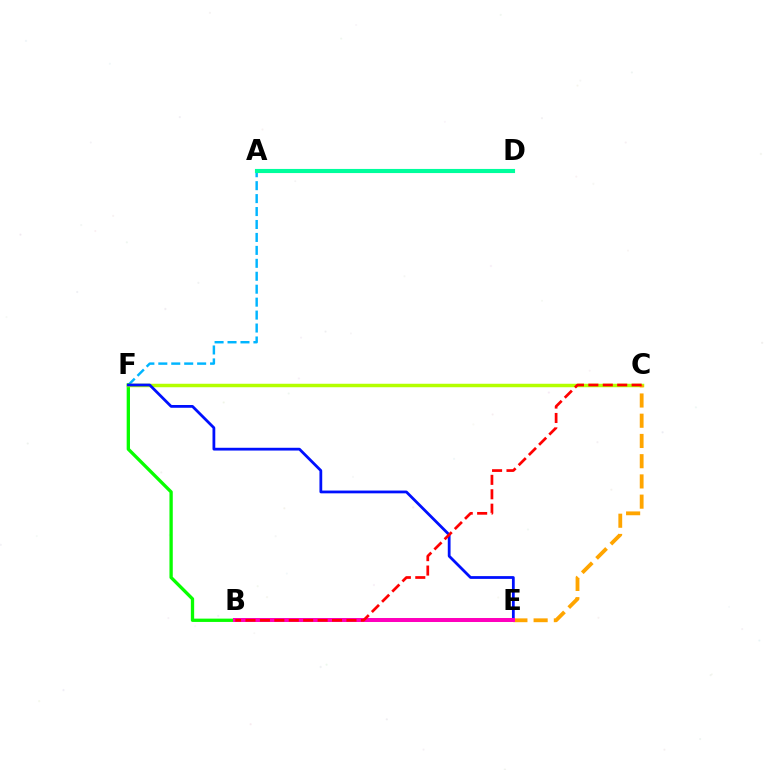{('A', 'F'): [{'color': '#00b5ff', 'line_style': 'dashed', 'thickness': 1.76}], ('B', 'F'): [{'color': '#08ff00', 'line_style': 'solid', 'thickness': 2.38}], ('C', 'F'): [{'color': '#b3ff00', 'line_style': 'solid', 'thickness': 2.5}], ('C', 'E'): [{'color': '#ffa500', 'line_style': 'dashed', 'thickness': 2.75}], ('B', 'E'): [{'color': '#9b00ff', 'line_style': 'solid', 'thickness': 2.12}, {'color': '#ff00bd', 'line_style': 'solid', 'thickness': 2.87}], ('E', 'F'): [{'color': '#0010ff', 'line_style': 'solid', 'thickness': 2.0}], ('A', 'D'): [{'color': '#00ff9d', 'line_style': 'solid', 'thickness': 2.97}], ('B', 'C'): [{'color': '#ff0000', 'line_style': 'dashed', 'thickness': 1.96}]}